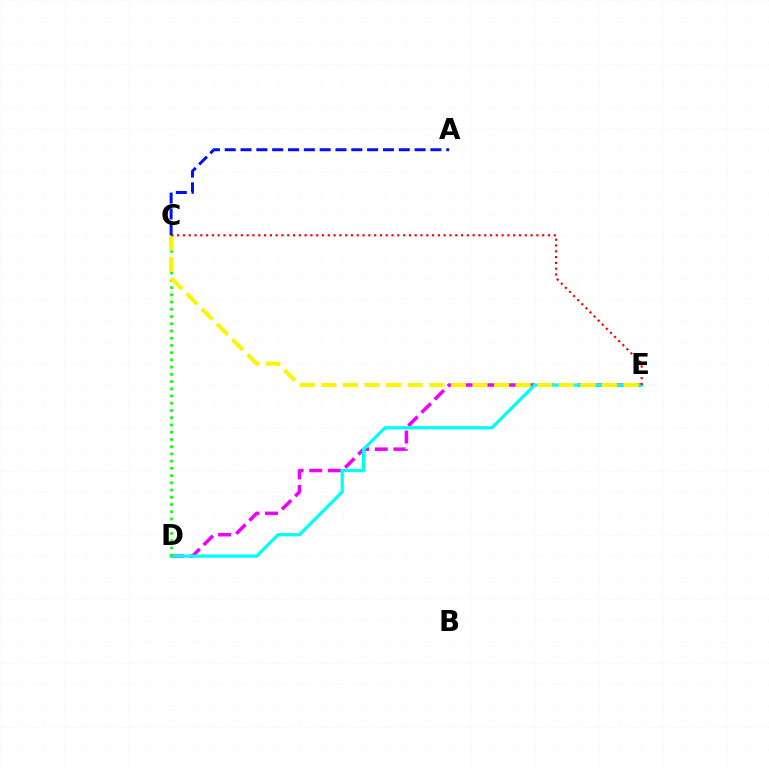{('D', 'E'): [{'color': '#ee00ff', 'line_style': 'dashed', 'thickness': 2.53}, {'color': '#00fff6', 'line_style': 'solid', 'thickness': 2.35}], ('C', 'D'): [{'color': '#08ff00', 'line_style': 'dotted', 'thickness': 1.96}], ('C', 'E'): [{'color': '#fcf500', 'line_style': 'dashed', 'thickness': 2.93}, {'color': '#ff0000', 'line_style': 'dotted', 'thickness': 1.57}], ('A', 'C'): [{'color': '#0010ff', 'line_style': 'dashed', 'thickness': 2.15}]}